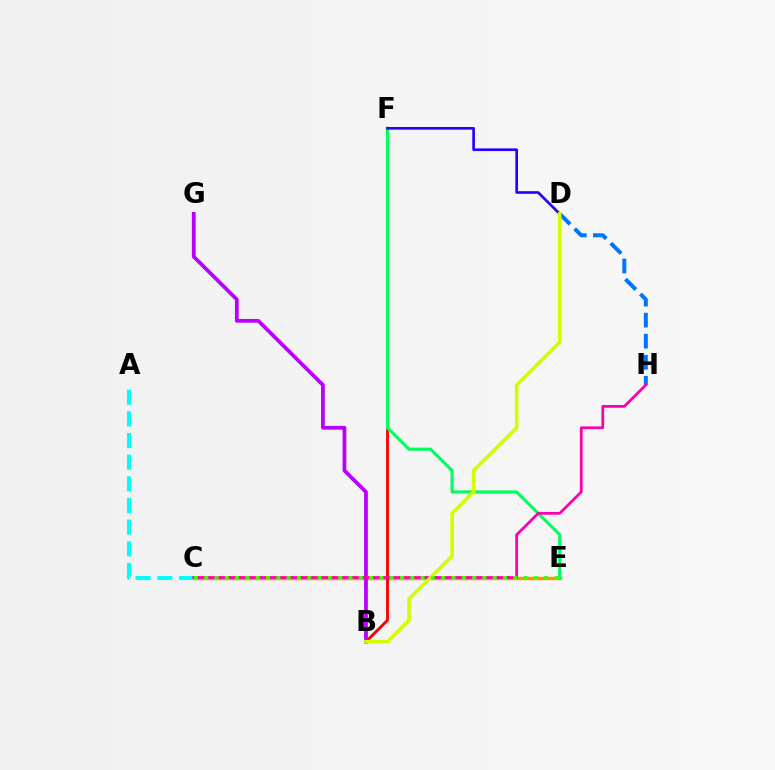{('D', 'H'): [{'color': '#0074ff', 'line_style': 'dashed', 'thickness': 2.86}], ('C', 'E'): [{'color': '#ff9400', 'line_style': 'solid', 'thickness': 2.44}, {'color': '#3dff00', 'line_style': 'dotted', 'thickness': 2.8}], ('B', 'G'): [{'color': '#b900ff', 'line_style': 'solid', 'thickness': 2.7}], ('B', 'F'): [{'color': '#ff0000', 'line_style': 'solid', 'thickness': 2.06}], ('E', 'F'): [{'color': '#00ff5c', 'line_style': 'solid', 'thickness': 2.25}], ('D', 'F'): [{'color': '#2500ff', 'line_style': 'solid', 'thickness': 1.91}], ('A', 'C'): [{'color': '#00fff6', 'line_style': 'dashed', 'thickness': 2.94}], ('C', 'H'): [{'color': '#ff00ac', 'line_style': 'solid', 'thickness': 1.99}], ('B', 'D'): [{'color': '#d1ff00', 'line_style': 'solid', 'thickness': 2.6}]}